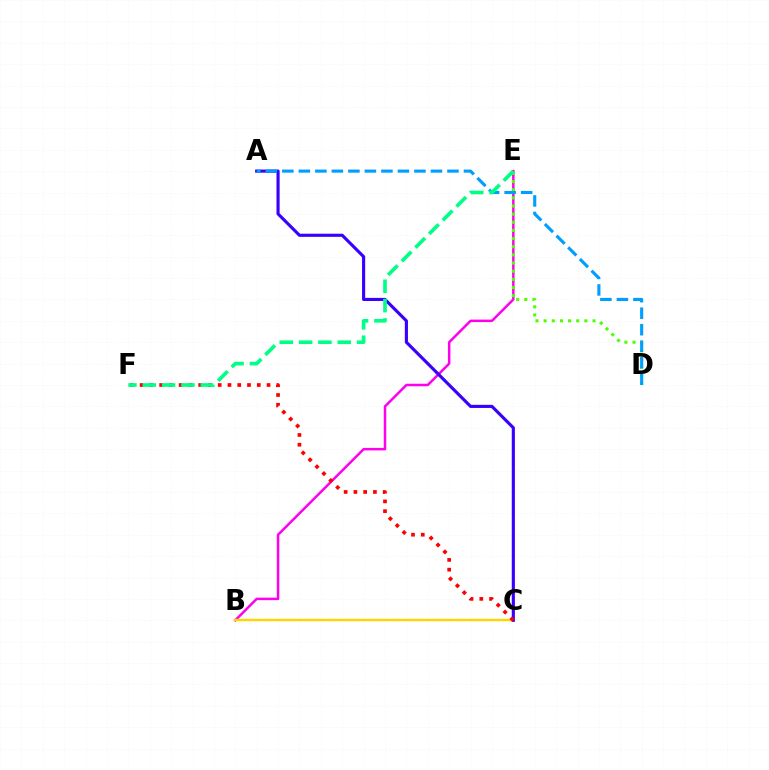{('B', 'E'): [{'color': '#ff00ed', 'line_style': 'solid', 'thickness': 1.79}], ('D', 'E'): [{'color': '#4fff00', 'line_style': 'dotted', 'thickness': 2.21}], ('B', 'C'): [{'color': '#ffd500', 'line_style': 'solid', 'thickness': 1.75}], ('A', 'C'): [{'color': '#3700ff', 'line_style': 'solid', 'thickness': 2.25}], ('A', 'D'): [{'color': '#009eff', 'line_style': 'dashed', 'thickness': 2.24}], ('C', 'F'): [{'color': '#ff0000', 'line_style': 'dotted', 'thickness': 2.65}], ('E', 'F'): [{'color': '#00ff86', 'line_style': 'dashed', 'thickness': 2.63}]}